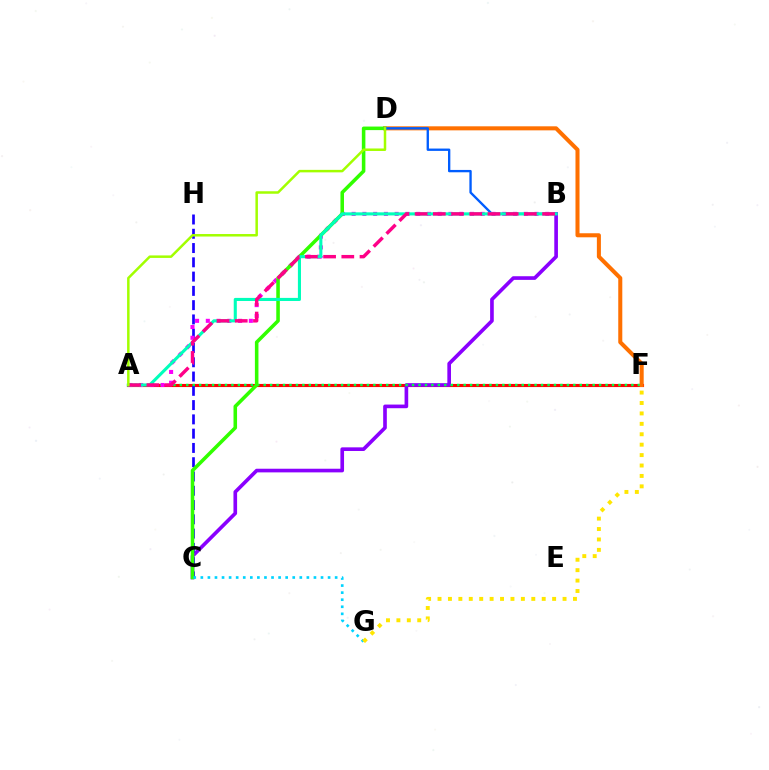{('A', 'F'): [{'color': '#ff0000', 'line_style': 'solid', 'thickness': 2.25}, {'color': '#00ff45', 'line_style': 'dotted', 'thickness': 1.75}], ('B', 'C'): [{'color': '#8a00ff', 'line_style': 'solid', 'thickness': 2.63}], ('C', 'H'): [{'color': '#1900ff', 'line_style': 'dashed', 'thickness': 1.94}], ('A', 'B'): [{'color': '#fa00f9', 'line_style': 'dotted', 'thickness': 2.92}, {'color': '#00ffbb', 'line_style': 'solid', 'thickness': 2.22}, {'color': '#ff0088', 'line_style': 'dashed', 'thickness': 2.47}], ('D', 'F'): [{'color': '#ff7000', 'line_style': 'solid', 'thickness': 2.91}], ('C', 'D'): [{'color': '#31ff00', 'line_style': 'solid', 'thickness': 2.56}], ('B', 'D'): [{'color': '#005dff', 'line_style': 'solid', 'thickness': 1.69}], ('C', 'G'): [{'color': '#00d3ff', 'line_style': 'dotted', 'thickness': 1.92}], ('F', 'G'): [{'color': '#ffe600', 'line_style': 'dotted', 'thickness': 2.83}], ('A', 'D'): [{'color': '#a2ff00', 'line_style': 'solid', 'thickness': 1.8}]}